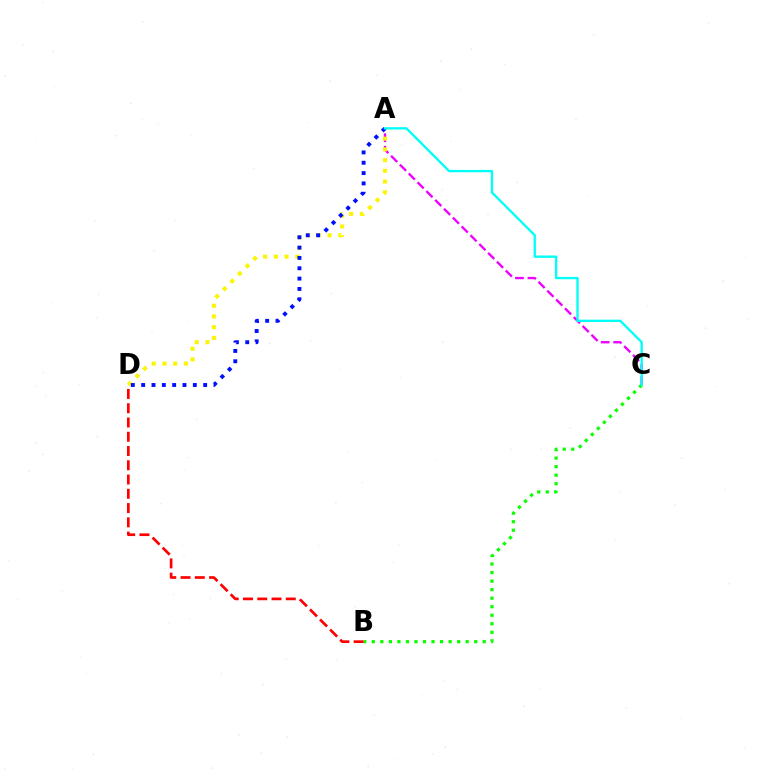{('A', 'C'): [{'color': '#ee00ff', 'line_style': 'dashed', 'thickness': 1.69}, {'color': '#00fff6', 'line_style': 'solid', 'thickness': 1.68}], ('A', 'D'): [{'color': '#fcf500', 'line_style': 'dotted', 'thickness': 2.92}, {'color': '#0010ff', 'line_style': 'dotted', 'thickness': 2.81}], ('B', 'C'): [{'color': '#08ff00', 'line_style': 'dotted', 'thickness': 2.32}], ('B', 'D'): [{'color': '#ff0000', 'line_style': 'dashed', 'thickness': 1.94}]}